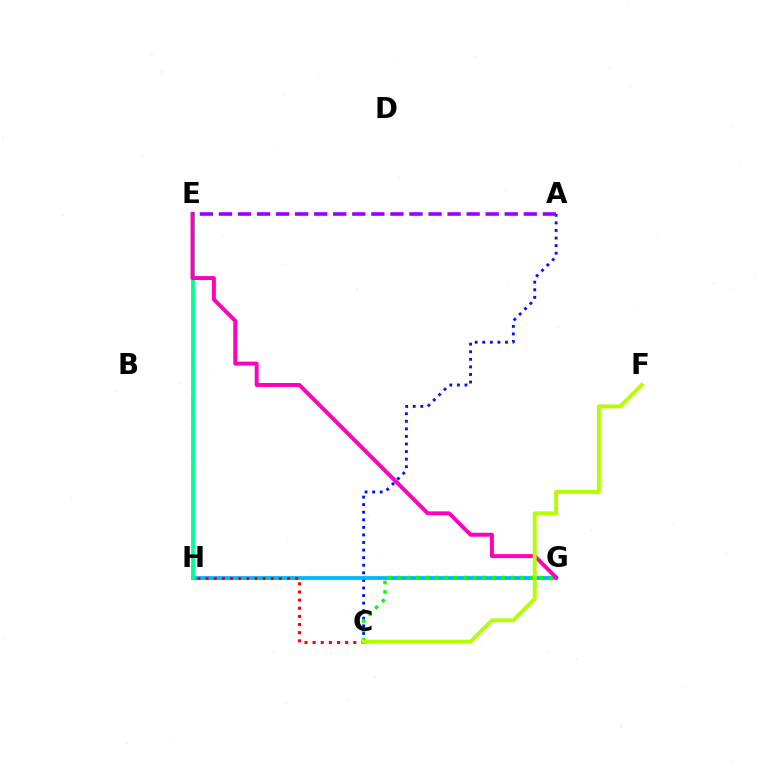{('E', 'H'): [{'color': '#ffa500', 'line_style': 'dotted', 'thickness': 2.69}, {'color': '#00ff9d', 'line_style': 'solid', 'thickness': 2.72}], ('A', 'C'): [{'color': '#0010ff', 'line_style': 'dotted', 'thickness': 2.06}], ('G', 'H'): [{'color': '#00b5ff', 'line_style': 'solid', 'thickness': 2.71}], ('C', 'H'): [{'color': '#ff0000', 'line_style': 'dotted', 'thickness': 2.21}], ('E', 'G'): [{'color': '#ff00bd', 'line_style': 'solid', 'thickness': 2.85}], ('A', 'E'): [{'color': '#9b00ff', 'line_style': 'dashed', 'thickness': 2.59}], ('C', 'G'): [{'color': '#08ff00', 'line_style': 'dotted', 'thickness': 2.57}], ('C', 'F'): [{'color': '#b3ff00', 'line_style': 'solid', 'thickness': 2.82}]}